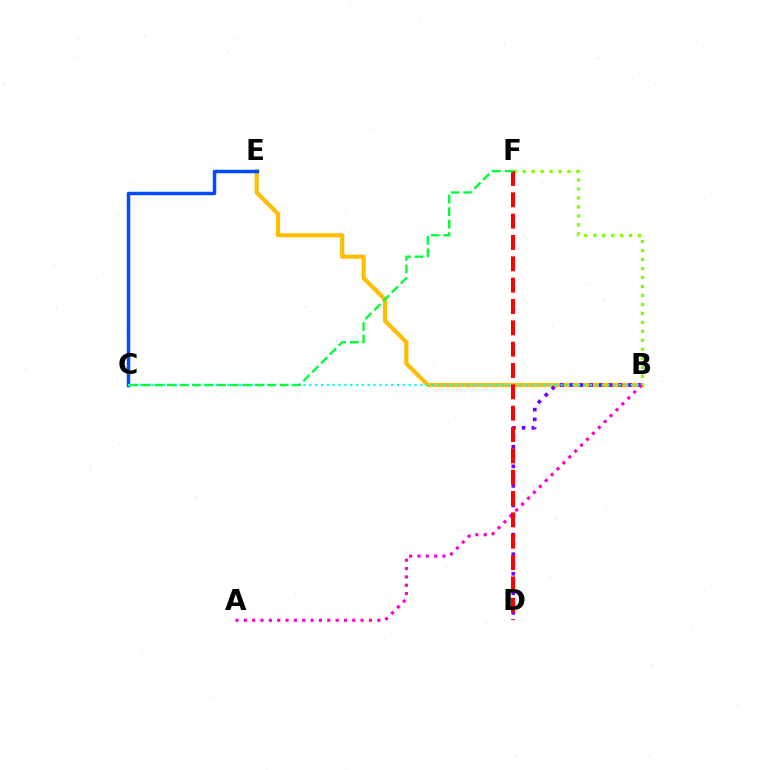{('B', 'E'): [{'color': '#ffbd00', 'line_style': 'solid', 'thickness': 2.99}], ('C', 'E'): [{'color': '#004bff', 'line_style': 'solid', 'thickness': 2.5}], ('B', 'D'): [{'color': '#7200ff', 'line_style': 'dotted', 'thickness': 2.65}], ('B', 'F'): [{'color': '#84ff00', 'line_style': 'dotted', 'thickness': 2.44}], ('B', 'C'): [{'color': '#00fff6', 'line_style': 'dotted', 'thickness': 1.59}], ('A', 'B'): [{'color': '#ff00cf', 'line_style': 'dotted', 'thickness': 2.27}], ('D', 'F'): [{'color': '#ff0000', 'line_style': 'dashed', 'thickness': 2.9}], ('C', 'F'): [{'color': '#00ff39', 'line_style': 'dashed', 'thickness': 1.7}]}